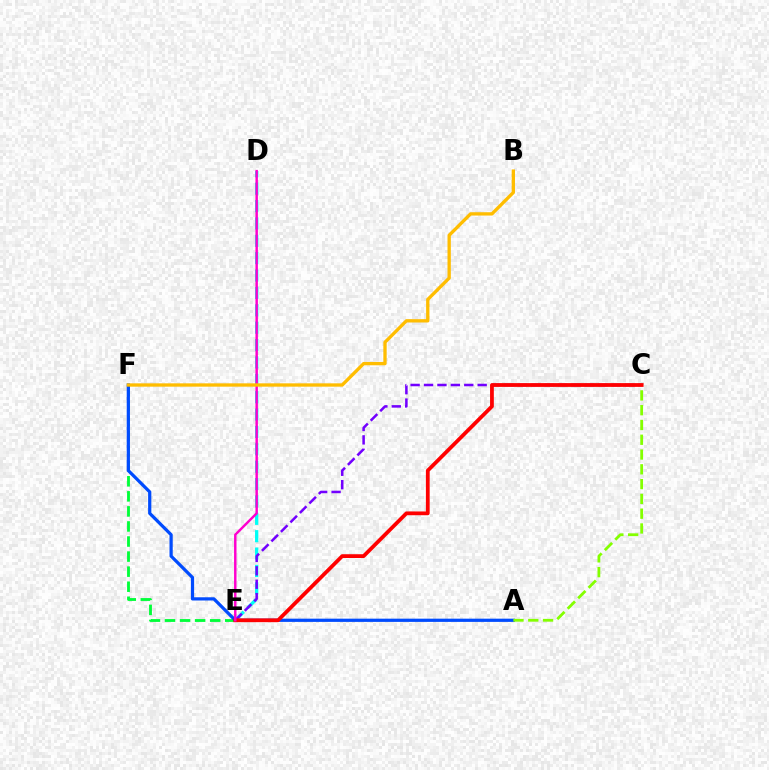{('E', 'F'): [{'color': '#00ff39', 'line_style': 'dashed', 'thickness': 2.05}], ('A', 'F'): [{'color': '#004bff', 'line_style': 'solid', 'thickness': 2.32}], ('A', 'C'): [{'color': '#84ff00', 'line_style': 'dashed', 'thickness': 2.01}], ('D', 'E'): [{'color': '#00fff6', 'line_style': 'dashed', 'thickness': 2.36}, {'color': '#ff00cf', 'line_style': 'solid', 'thickness': 1.76}], ('C', 'E'): [{'color': '#7200ff', 'line_style': 'dashed', 'thickness': 1.82}, {'color': '#ff0000', 'line_style': 'solid', 'thickness': 2.72}], ('B', 'F'): [{'color': '#ffbd00', 'line_style': 'solid', 'thickness': 2.4}]}